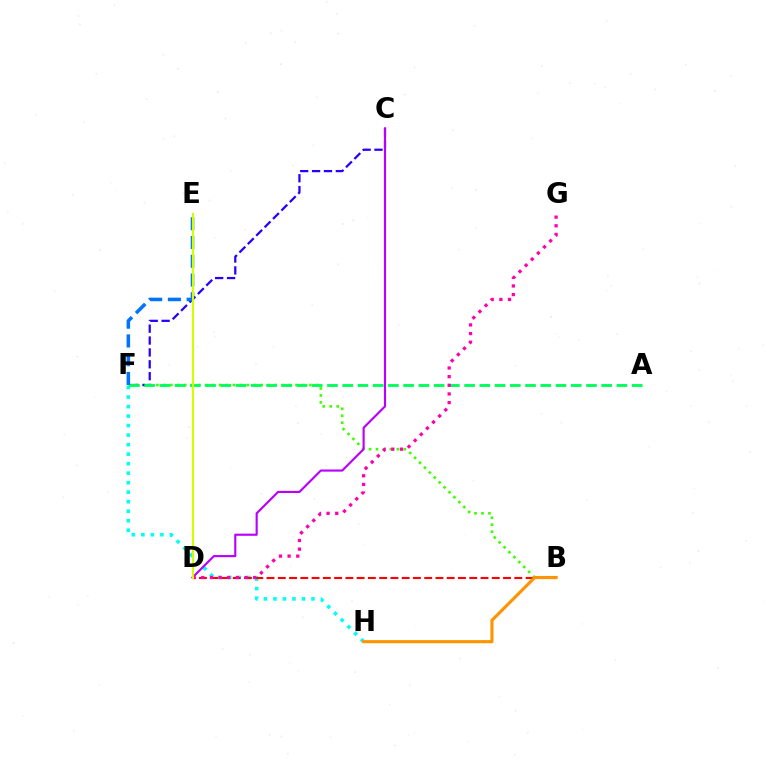{('F', 'H'): [{'color': '#00fff6', 'line_style': 'dotted', 'thickness': 2.58}], ('B', 'F'): [{'color': '#3dff00', 'line_style': 'dotted', 'thickness': 1.89}], ('C', 'F'): [{'color': '#2500ff', 'line_style': 'dashed', 'thickness': 1.61}], ('A', 'F'): [{'color': '#00ff5c', 'line_style': 'dashed', 'thickness': 2.07}], ('B', 'D'): [{'color': '#ff0000', 'line_style': 'dashed', 'thickness': 1.53}], ('C', 'D'): [{'color': '#b900ff', 'line_style': 'solid', 'thickness': 1.55}], ('D', 'G'): [{'color': '#ff00ac', 'line_style': 'dotted', 'thickness': 2.35}], ('E', 'F'): [{'color': '#0074ff', 'line_style': 'dashed', 'thickness': 2.55}], ('D', 'E'): [{'color': '#d1ff00', 'line_style': 'solid', 'thickness': 1.51}], ('B', 'H'): [{'color': '#ff9400', 'line_style': 'solid', 'thickness': 2.23}]}